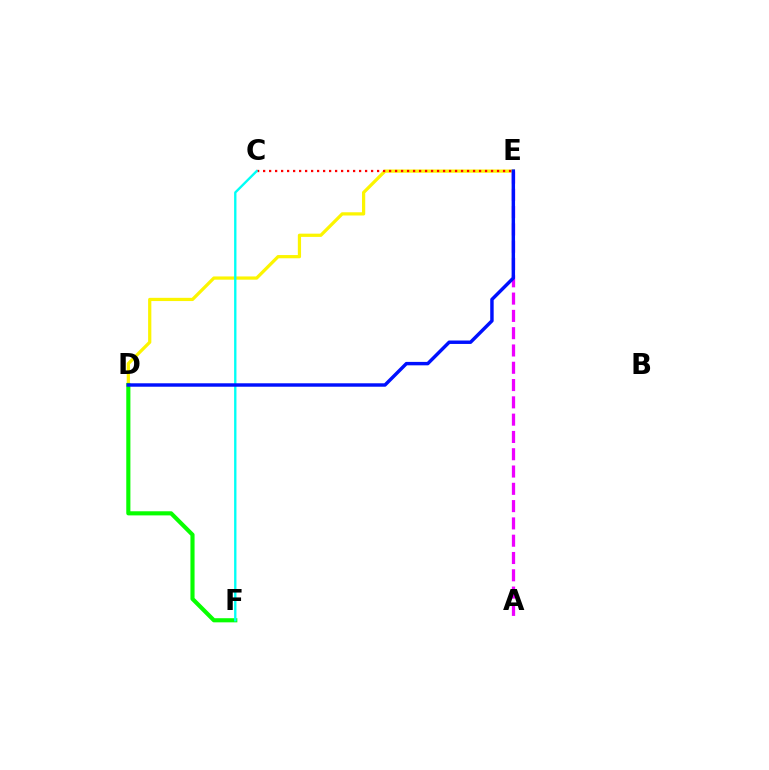{('D', 'E'): [{'color': '#fcf500', 'line_style': 'solid', 'thickness': 2.33}, {'color': '#0010ff', 'line_style': 'solid', 'thickness': 2.47}], ('D', 'F'): [{'color': '#08ff00', 'line_style': 'solid', 'thickness': 2.97}], ('C', 'E'): [{'color': '#ff0000', 'line_style': 'dotted', 'thickness': 1.63}], ('C', 'F'): [{'color': '#00fff6', 'line_style': 'solid', 'thickness': 1.69}], ('A', 'E'): [{'color': '#ee00ff', 'line_style': 'dashed', 'thickness': 2.35}]}